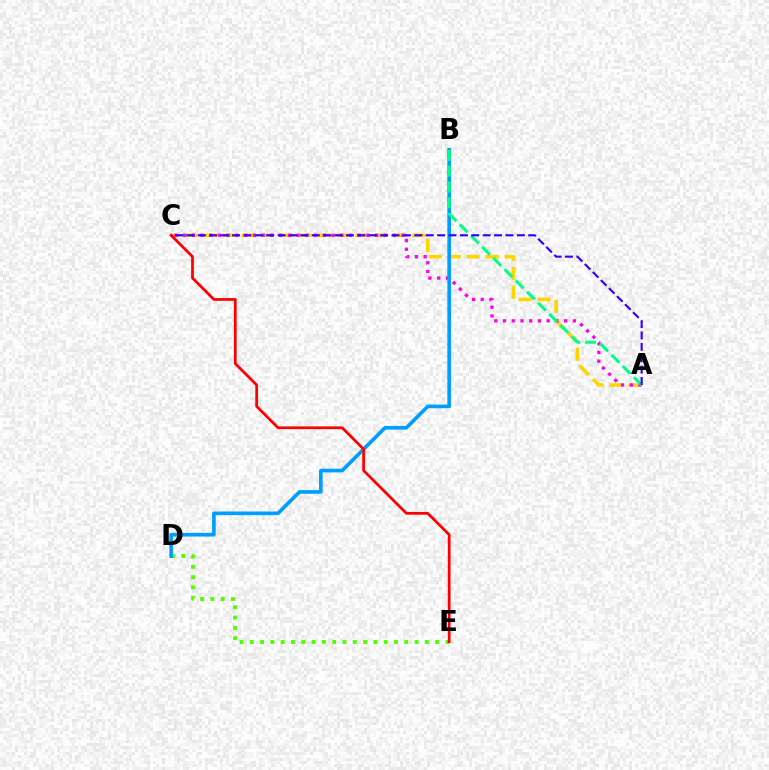{('D', 'E'): [{'color': '#4fff00', 'line_style': 'dotted', 'thickness': 2.8}], ('A', 'C'): [{'color': '#ffd500', 'line_style': 'dashed', 'thickness': 2.57}, {'color': '#ff00ed', 'line_style': 'dotted', 'thickness': 2.37}, {'color': '#3700ff', 'line_style': 'dashed', 'thickness': 1.55}], ('B', 'D'): [{'color': '#009eff', 'line_style': 'solid', 'thickness': 2.62}], ('A', 'B'): [{'color': '#00ff86', 'line_style': 'dashed', 'thickness': 2.15}], ('C', 'E'): [{'color': '#ff0000', 'line_style': 'solid', 'thickness': 1.98}]}